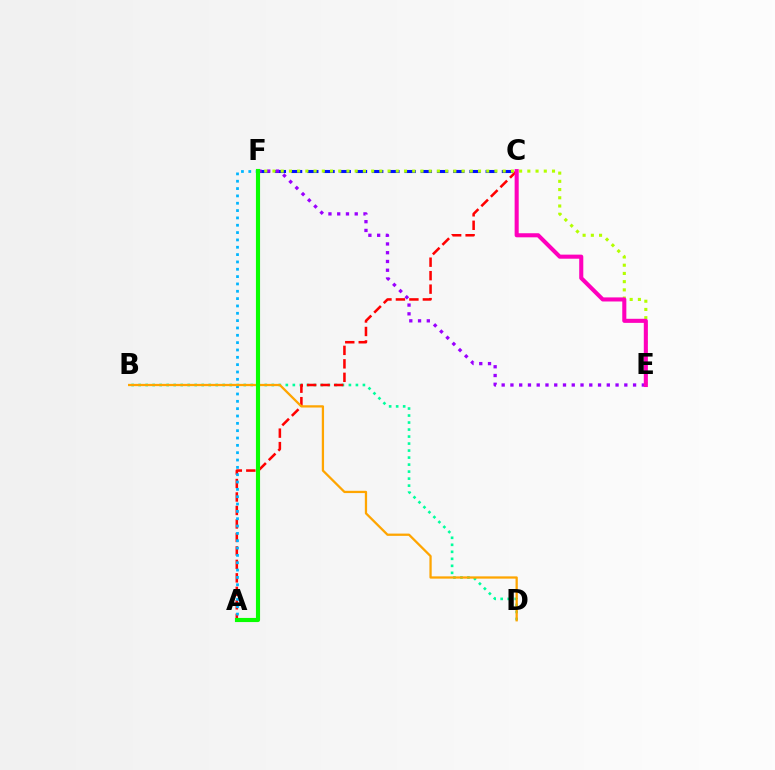{('B', 'D'): [{'color': '#00ff9d', 'line_style': 'dotted', 'thickness': 1.9}, {'color': '#ffa500', 'line_style': 'solid', 'thickness': 1.64}], ('C', 'F'): [{'color': '#0010ff', 'line_style': 'dashed', 'thickness': 2.2}], ('A', 'C'): [{'color': '#ff0000', 'line_style': 'dashed', 'thickness': 1.83}], ('E', 'F'): [{'color': '#9b00ff', 'line_style': 'dotted', 'thickness': 2.38}, {'color': '#b3ff00', 'line_style': 'dotted', 'thickness': 2.23}], ('A', 'F'): [{'color': '#00b5ff', 'line_style': 'dotted', 'thickness': 1.99}, {'color': '#08ff00', 'line_style': 'solid', 'thickness': 2.97}], ('C', 'E'): [{'color': '#ff00bd', 'line_style': 'solid', 'thickness': 2.94}]}